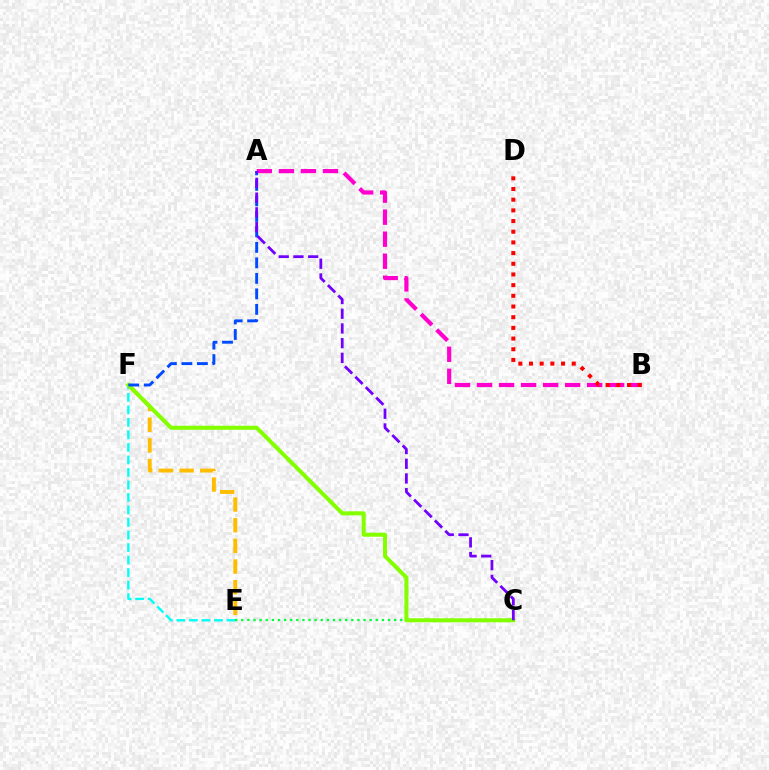{('E', 'F'): [{'color': '#00fff6', 'line_style': 'dashed', 'thickness': 1.7}, {'color': '#ffbd00', 'line_style': 'dashed', 'thickness': 2.81}], ('A', 'B'): [{'color': '#ff00cf', 'line_style': 'dashed', 'thickness': 2.99}], ('B', 'D'): [{'color': '#ff0000', 'line_style': 'dotted', 'thickness': 2.9}], ('C', 'E'): [{'color': '#00ff39', 'line_style': 'dotted', 'thickness': 1.66}], ('C', 'F'): [{'color': '#84ff00', 'line_style': 'solid', 'thickness': 2.9}], ('A', 'F'): [{'color': '#004bff', 'line_style': 'dashed', 'thickness': 2.11}], ('A', 'C'): [{'color': '#7200ff', 'line_style': 'dashed', 'thickness': 2.0}]}